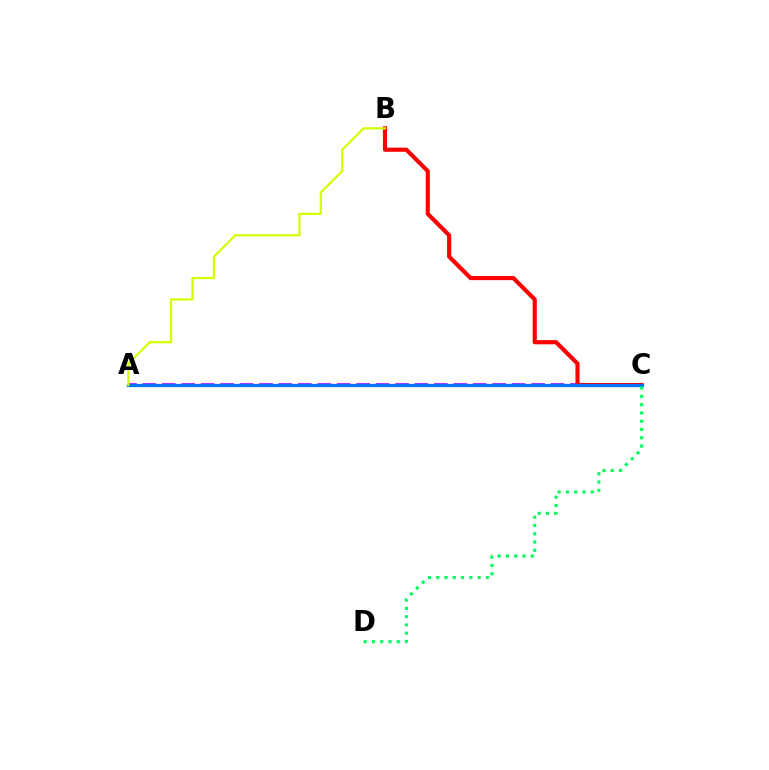{('A', 'C'): [{'color': '#b900ff', 'line_style': 'dashed', 'thickness': 2.64}, {'color': '#0074ff', 'line_style': 'solid', 'thickness': 2.34}], ('B', 'C'): [{'color': '#ff0000', 'line_style': 'solid', 'thickness': 2.97}], ('C', 'D'): [{'color': '#00ff5c', 'line_style': 'dotted', 'thickness': 2.25}], ('A', 'B'): [{'color': '#d1ff00', 'line_style': 'solid', 'thickness': 1.59}]}